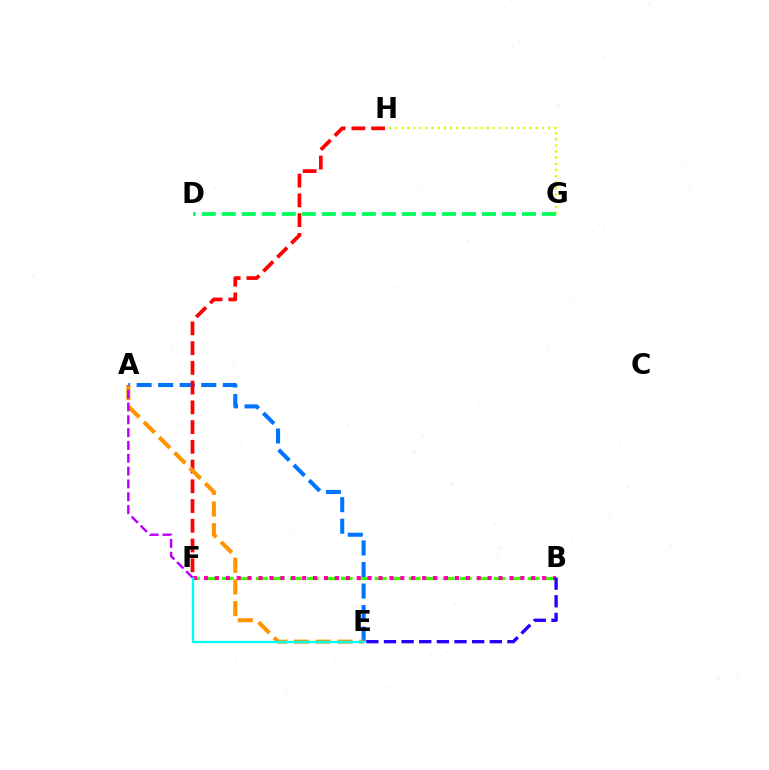{('B', 'F'): [{'color': '#3dff00', 'line_style': 'dashed', 'thickness': 2.31}, {'color': '#ff00ac', 'line_style': 'dotted', 'thickness': 2.96}], ('A', 'E'): [{'color': '#0074ff', 'line_style': 'dashed', 'thickness': 2.93}, {'color': '#ff9400', 'line_style': 'dashed', 'thickness': 2.95}], ('F', 'H'): [{'color': '#ff0000', 'line_style': 'dashed', 'thickness': 2.68}], ('G', 'H'): [{'color': '#d1ff00', 'line_style': 'dotted', 'thickness': 1.66}], ('D', 'G'): [{'color': '#00ff5c', 'line_style': 'dashed', 'thickness': 2.72}], ('B', 'E'): [{'color': '#2500ff', 'line_style': 'dashed', 'thickness': 2.4}], ('E', 'F'): [{'color': '#00fff6', 'line_style': 'solid', 'thickness': 1.69}], ('A', 'F'): [{'color': '#b900ff', 'line_style': 'dashed', 'thickness': 1.74}]}